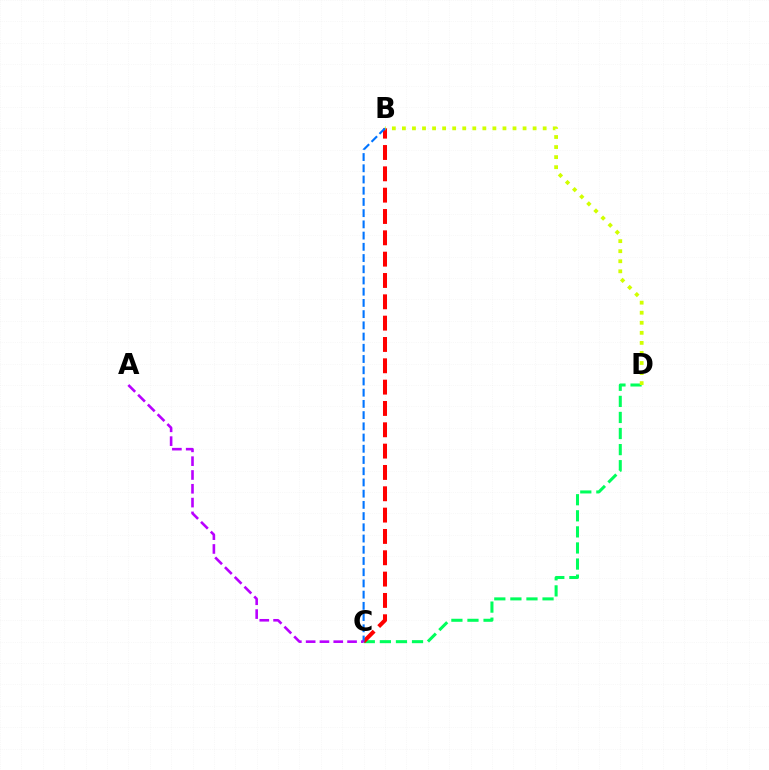{('C', 'D'): [{'color': '#00ff5c', 'line_style': 'dashed', 'thickness': 2.18}], ('B', 'C'): [{'color': '#ff0000', 'line_style': 'dashed', 'thickness': 2.9}, {'color': '#0074ff', 'line_style': 'dashed', 'thickness': 1.52}], ('B', 'D'): [{'color': '#d1ff00', 'line_style': 'dotted', 'thickness': 2.73}], ('A', 'C'): [{'color': '#b900ff', 'line_style': 'dashed', 'thickness': 1.88}]}